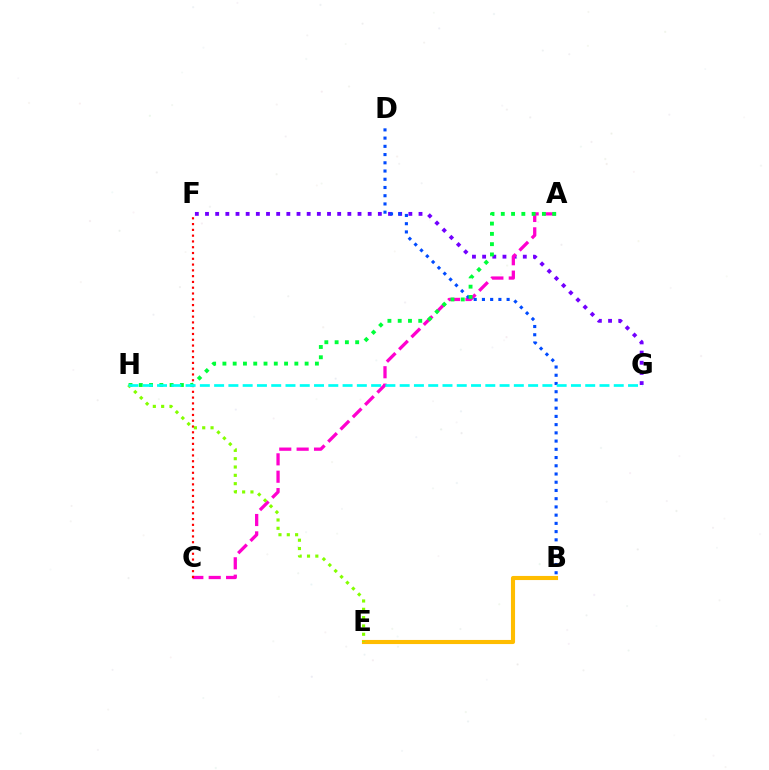{('F', 'G'): [{'color': '#7200ff', 'line_style': 'dotted', 'thickness': 2.76}], ('A', 'C'): [{'color': '#ff00cf', 'line_style': 'dashed', 'thickness': 2.36}], ('B', 'D'): [{'color': '#004bff', 'line_style': 'dotted', 'thickness': 2.24}], ('C', 'F'): [{'color': '#ff0000', 'line_style': 'dotted', 'thickness': 1.57}], ('A', 'H'): [{'color': '#00ff39', 'line_style': 'dotted', 'thickness': 2.79}], ('B', 'E'): [{'color': '#ffbd00', 'line_style': 'solid', 'thickness': 2.96}], ('E', 'H'): [{'color': '#84ff00', 'line_style': 'dotted', 'thickness': 2.26}], ('G', 'H'): [{'color': '#00fff6', 'line_style': 'dashed', 'thickness': 1.94}]}